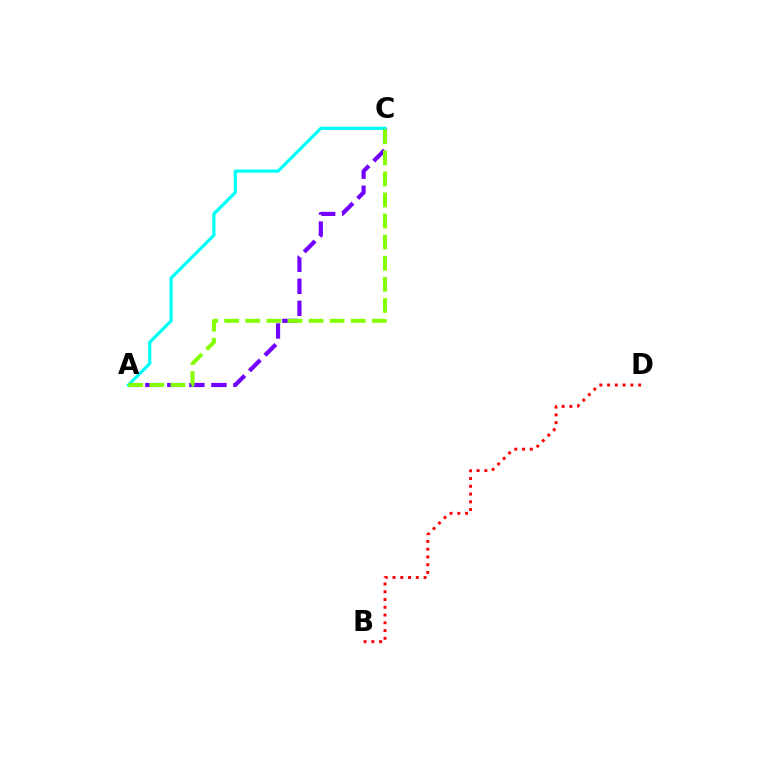{('B', 'D'): [{'color': '#ff0000', 'line_style': 'dotted', 'thickness': 2.11}], ('A', 'C'): [{'color': '#7200ff', 'line_style': 'dashed', 'thickness': 2.99}, {'color': '#00fff6', 'line_style': 'solid', 'thickness': 2.31}, {'color': '#84ff00', 'line_style': 'dashed', 'thickness': 2.87}]}